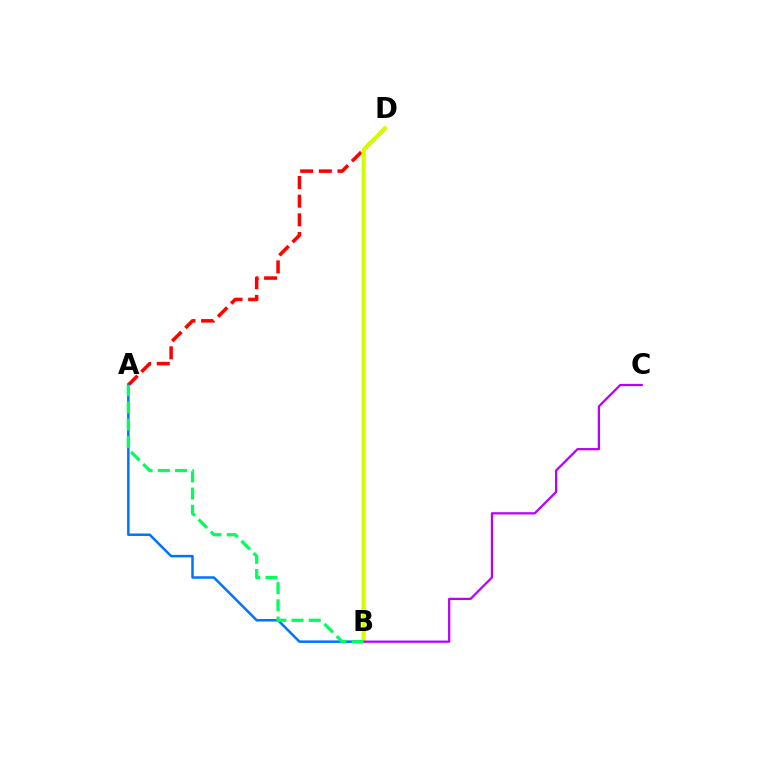{('A', 'D'): [{'color': '#ff0000', 'line_style': 'dashed', 'thickness': 2.53}], ('A', 'B'): [{'color': '#0074ff', 'line_style': 'solid', 'thickness': 1.81}, {'color': '#00ff5c', 'line_style': 'dashed', 'thickness': 2.34}], ('B', 'D'): [{'color': '#d1ff00', 'line_style': 'solid', 'thickness': 2.88}], ('B', 'C'): [{'color': '#b900ff', 'line_style': 'solid', 'thickness': 1.62}]}